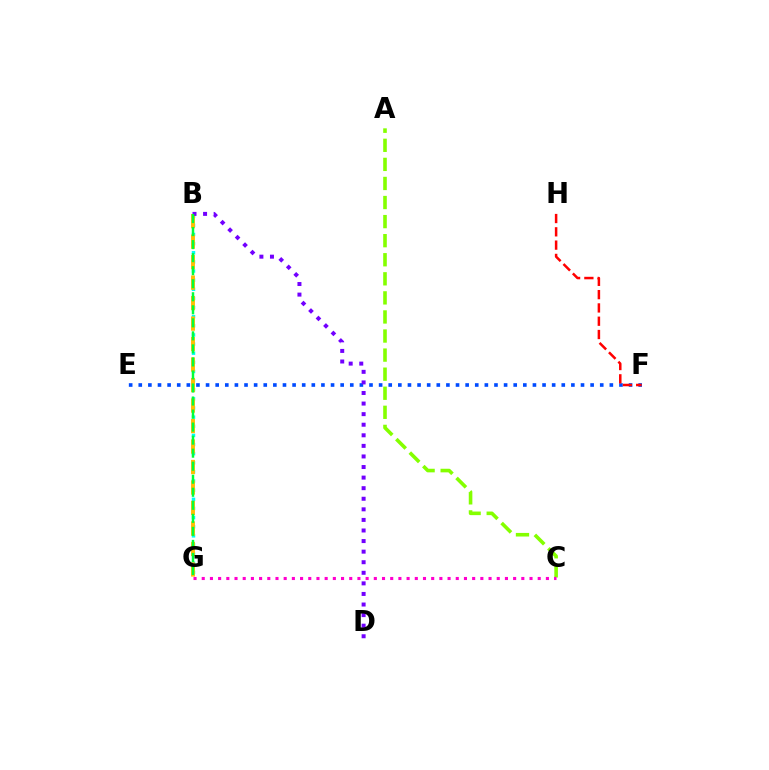{('E', 'F'): [{'color': '#004bff', 'line_style': 'dotted', 'thickness': 2.61}], ('B', 'G'): [{'color': '#00fff6', 'line_style': 'dotted', 'thickness': 2.48}, {'color': '#ffbd00', 'line_style': 'dashed', 'thickness': 2.78}, {'color': '#00ff39', 'line_style': 'dashed', 'thickness': 1.77}], ('A', 'C'): [{'color': '#84ff00', 'line_style': 'dashed', 'thickness': 2.59}], ('B', 'D'): [{'color': '#7200ff', 'line_style': 'dotted', 'thickness': 2.87}], ('C', 'G'): [{'color': '#ff00cf', 'line_style': 'dotted', 'thickness': 2.23}], ('F', 'H'): [{'color': '#ff0000', 'line_style': 'dashed', 'thickness': 1.81}]}